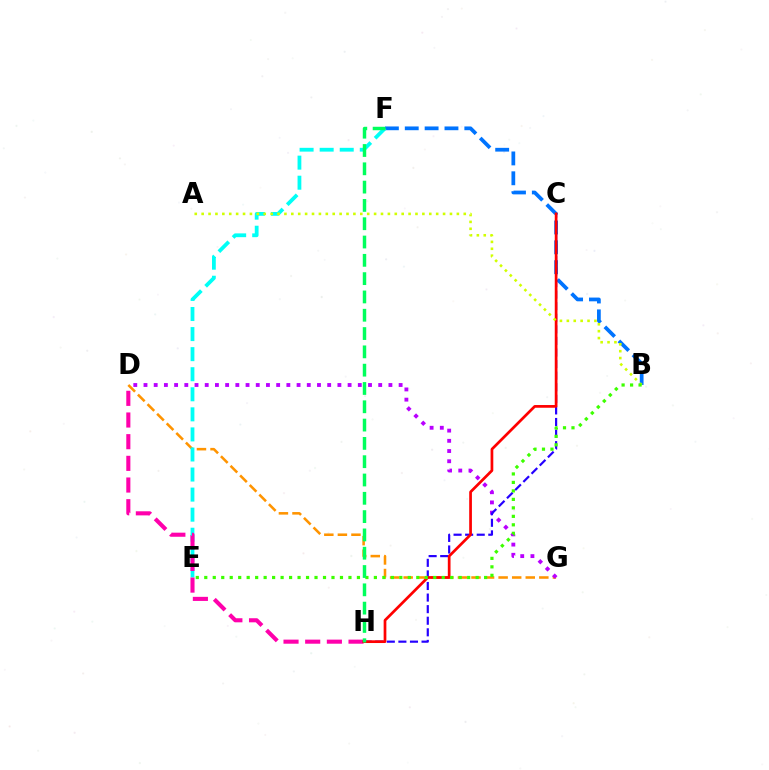{('D', 'G'): [{'color': '#ff9400', 'line_style': 'dashed', 'thickness': 1.84}, {'color': '#b900ff', 'line_style': 'dotted', 'thickness': 2.77}], ('B', 'F'): [{'color': '#0074ff', 'line_style': 'dashed', 'thickness': 2.7}], ('E', 'F'): [{'color': '#00fff6', 'line_style': 'dashed', 'thickness': 2.73}], ('D', 'H'): [{'color': '#ff00ac', 'line_style': 'dashed', 'thickness': 2.94}], ('C', 'H'): [{'color': '#2500ff', 'line_style': 'dashed', 'thickness': 1.57}, {'color': '#ff0000', 'line_style': 'solid', 'thickness': 1.96}], ('A', 'B'): [{'color': '#d1ff00', 'line_style': 'dotted', 'thickness': 1.87}], ('B', 'E'): [{'color': '#3dff00', 'line_style': 'dotted', 'thickness': 2.3}], ('F', 'H'): [{'color': '#00ff5c', 'line_style': 'dashed', 'thickness': 2.49}]}